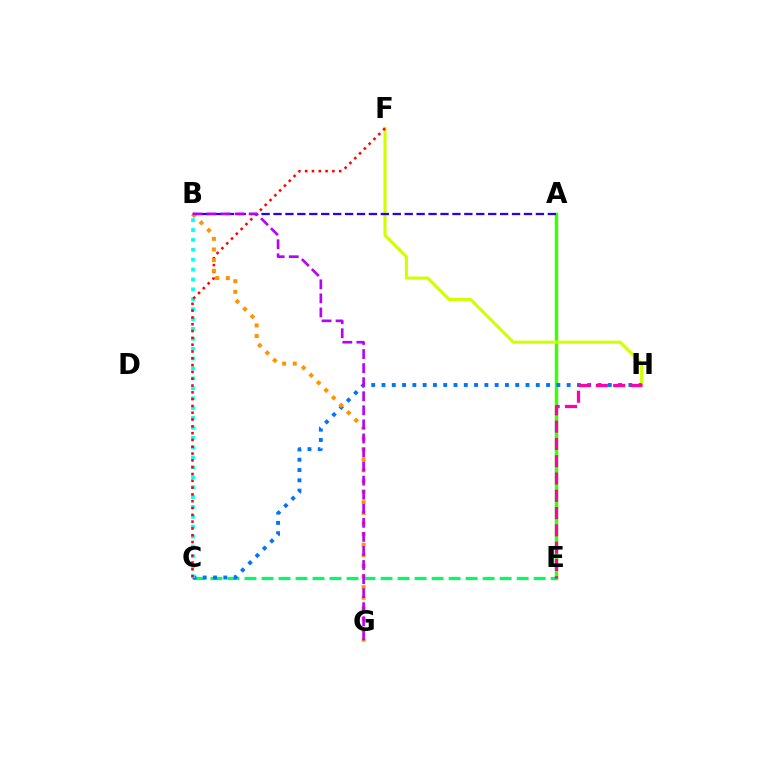{('A', 'E'): [{'color': '#3dff00', 'line_style': 'solid', 'thickness': 2.49}], ('F', 'H'): [{'color': '#d1ff00', 'line_style': 'solid', 'thickness': 2.23}], ('C', 'E'): [{'color': '#00ff5c', 'line_style': 'dashed', 'thickness': 2.31}], ('C', 'H'): [{'color': '#0074ff', 'line_style': 'dotted', 'thickness': 2.8}], ('E', 'H'): [{'color': '#ff00ac', 'line_style': 'dashed', 'thickness': 2.35}], ('A', 'B'): [{'color': '#2500ff', 'line_style': 'dashed', 'thickness': 1.62}], ('B', 'C'): [{'color': '#00fff6', 'line_style': 'dotted', 'thickness': 2.69}], ('C', 'F'): [{'color': '#ff0000', 'line_style': 'dotted', 'thickness': 1.85}], ('B', 'G'): [{'color': '#ff9400', 'line_style': 'dotted', 'thickness': 2.88}, {'color': '#b900ff', 'line_style': 'dashed', 'thickness': 1.91}]}